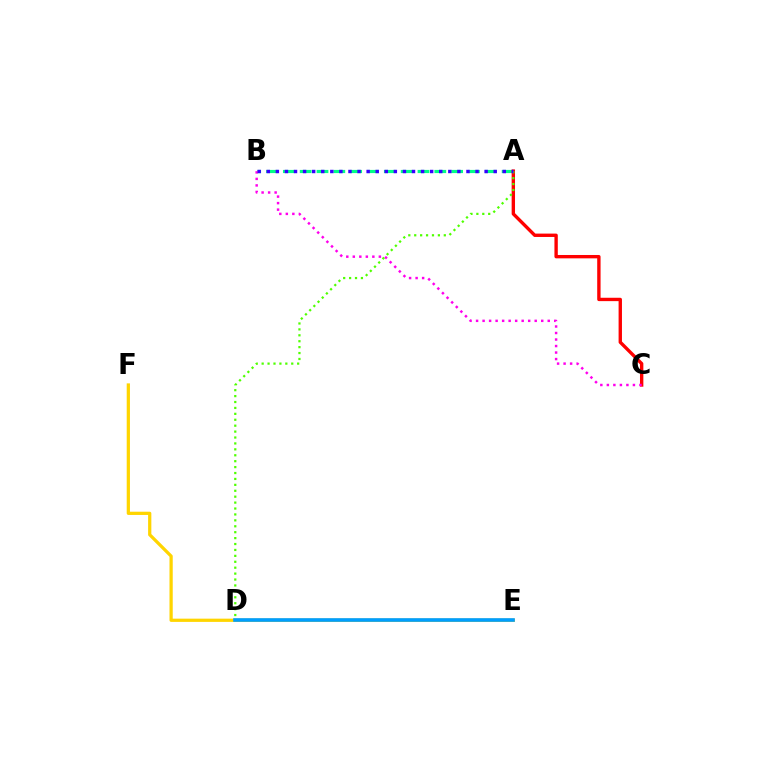{('A', 'B'): [{'color': '#00ff86', 'line_style': 'dashed', 'thickness': 2.29}, {'color': '#3700ff', 'line_style': 'dotted', 'thickness': 2.47}], ('A', 'C'): [{'color': '#ff0000', 'line_style': 'solid', 'thickness': 2.42}], ('E', 'F'): [{'color': '#ffd500', 'line_style': 'solid', 'thickness': 2.33}], ('B', 'C'): [{'color': '#ff00ed', 'line_style': 'dotted', 'thickness': 1.77}], ('A', 'D'): [{'color': '#4fff00', 'line_style': 'dotted', 'thickness': 1.61}], ('D', 'E'): [{'color': '#009eff', 'line_style': 'solid', 'thickness': 2.61}]}